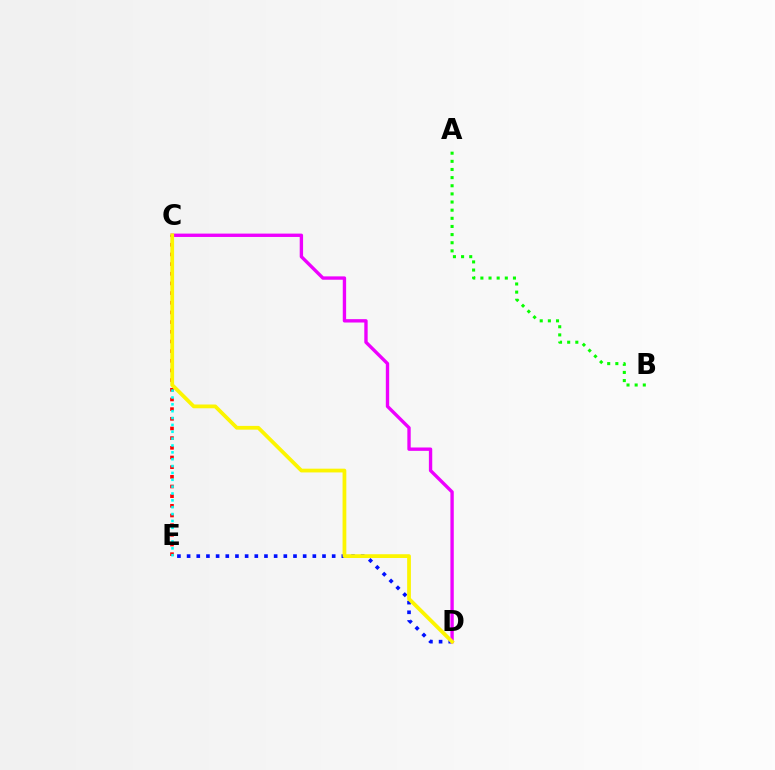{('C', 'E'): [{'color': '#ff0000', 'line_style': 'dotted', 'thickness': 2.63}, {'color': '#00fff6', 'line_style': 'dotted', 'thickness': 1.86}], ('D', 'E'): [{'color': '#0010ff', 'line_style': 'dotted', 'thickness': 2.63}], ('C', 'D'): [{'color': '#ee00ff', 'line_style': 'solid', 'thickness': 2.42}, {'color': '#fcf500', 'line_style': 'solid', 'thickness': 2.71}], ('A', 'B'): [{'color': '#08ff00', 'line_style': 'dotted', 'thickness': 2.21}]}